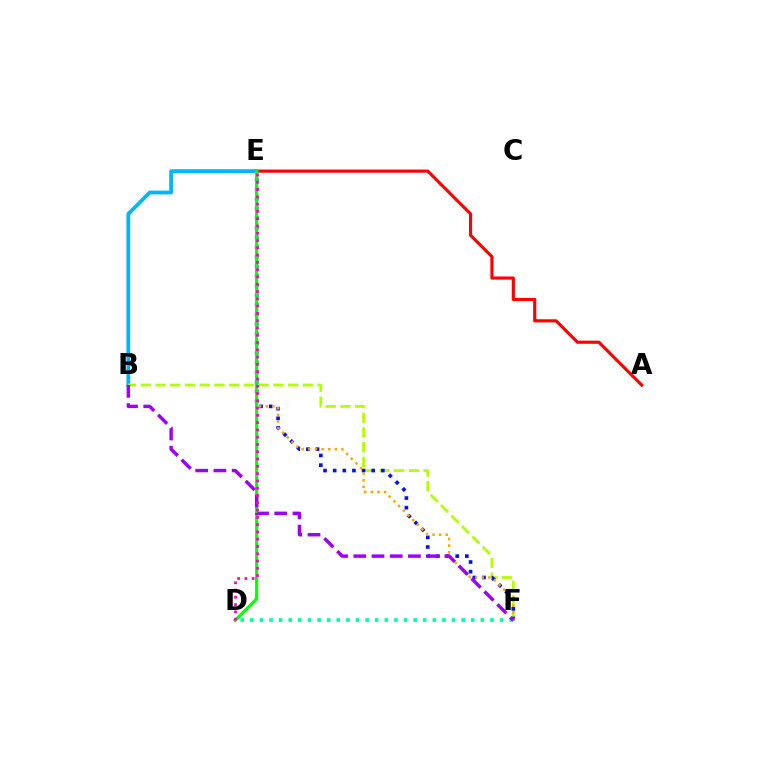{('A', 'E'): [{'color': '#ff0000', 'line_style': 'solid', 'thickness': 2.26}], ('B', 'E'): [{'color': '#00b5ff', 'line_style': 'solid', 'thickness': 2.71}], ('B', 'F'): [{'color': '#b3ff00', 'line_style': 'dashed', 'thickness': 2.0}, {'color': '#9b00ff', 'line_style': 'dashed', 'thickness': 2.47}], ('E', 'F'): [{'color': '#0010ff', 'line_style': 'dotted', 'thickness': 2.62}, {'color': '#ffa500', 'line_style': 'dotted', 'thickness': 1.8}], ('D', 'E'): [{'color': '#08ff00', 'line_style': 'solid', 'thickness': 2.29}, {'color': '#ff00bd', 'line_style': 'dotted', 'thickness': 1.98}], ('D', 'F'): [{'color': '#00ff9d', 'line_style': 'dotted', 'thickness': 2.61}]}